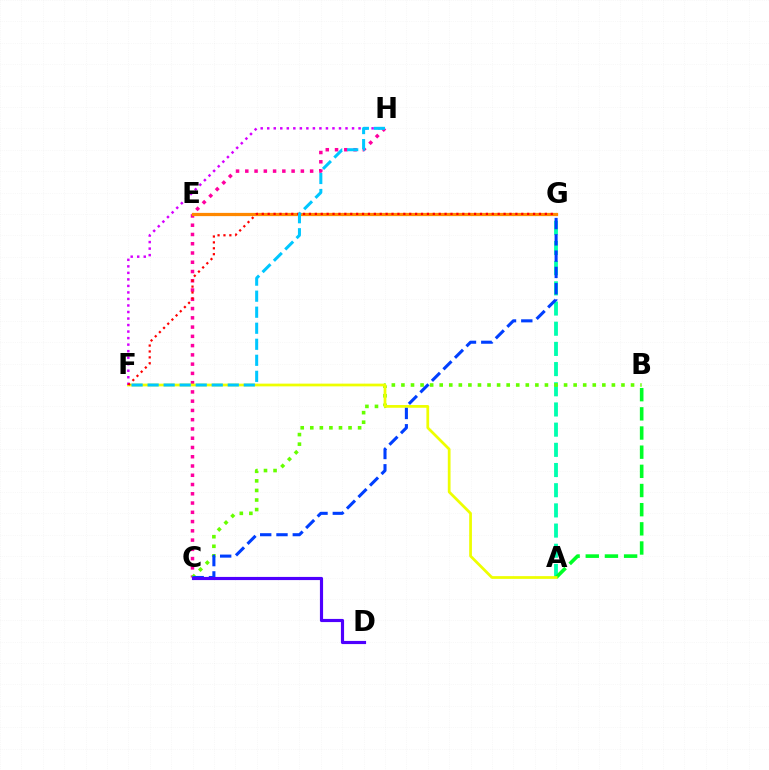{('A', 'G'): [{'color': '#00ffaf', 'line_style': 'dashed', 'thickness': 2.74}], ('C', 'H'): [{'color': '#ff00a0', 'line_style': 'dotted', 'thickness': 2.52}], ('B', 'C'): [{'color': '#66ff00', 'line_style': 'dotted', 'thickness': 2.6}], ('A', 'B'): [{'color': '#00ff27', 'line_style': 'dashed', 'thickness': 2.6}], ('A', 'F'): [{'color': '#eeff00', 'line_style': 'solid', 'thickness': 1.97}], ('F', 'H'): [{'color': '#d600ff', 'line_style': 'dotted', 'thickness': 1.77}, {'color': '#00c7ff', 'line_style': 'dashed', 'thickness': 2.18}], ('E', 'G'): [{'color': '#ff8800', 'line_style': 'solid', 'thickness': 2.32}], ('C', 'G'): [{'color': '#003fff', 'line_style': 'dashed', 'thickness': 2.21}], ('C', 'D'): [{'color': '#4f00ff', 'line_style': 'solid', 'thickness': 2.27}], ('F', 'G'): [{'color': '#ff0000', 'line_style': 'dotted', 'thickness': 1.6}]}